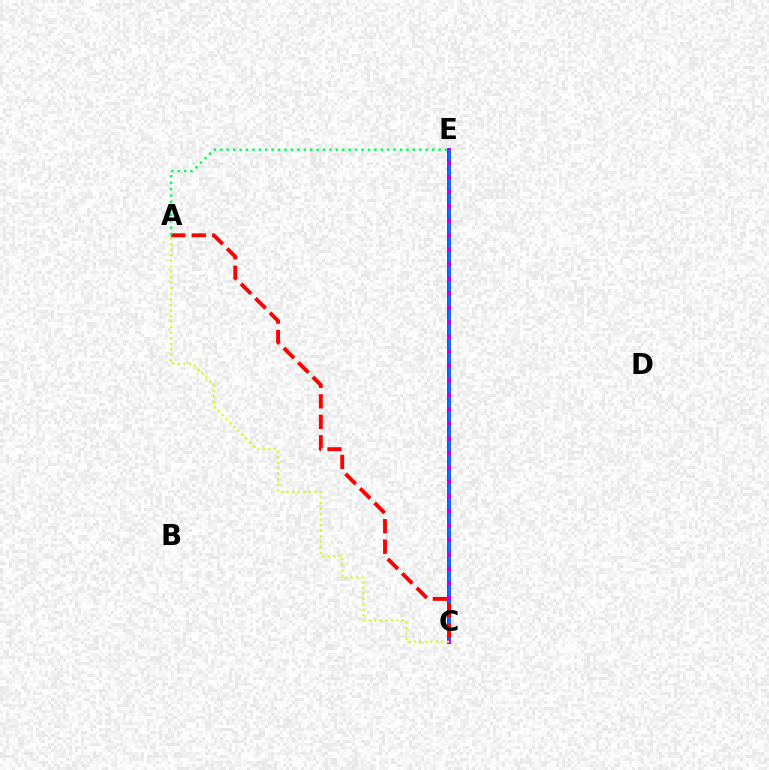{('C', 'E'): [{'color': '#b900ff', 'line_style': 'solid', 'thickness': 2.87}, {'color': '#0074ff', 'line_style': 'dashed', 'thickness': 1.97}], ('A', 'C'): [{'color': '#d1ff00', 'line_style': 'dotted', 'thickness': 1.51}, {'color': '#ff0000', 'line_style': 'dashed', 'thickness': 2.78}], ('A', 'E'): [{'color': '#00ff5c', 'line_style': 'dotted', 'thickness': 1.74}]}